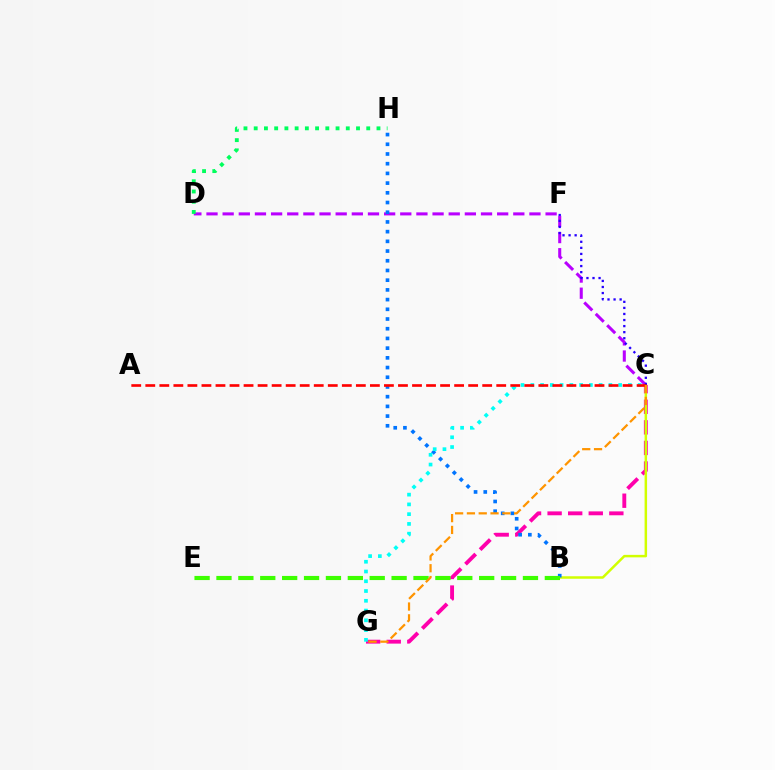{('C', 'D'): [{'color': '#b900ff', 'line_style': 'dashed', 'thickness': 2.19}], ('C', 'G'): [{'color': '#ff00ac', 'line_style': 'dashed', 'thickness': 2.8}, {'color': '#00fff6', 'line_style': 'dotted', 'thickness': 2.65}, {'color': '#ff9400', 'line_style': 'dashed', 'thickness': 1.6}], ('B', 'C'): [{'color': '#d1ff00', 'line_style': 'solid', 'thickness': 1.79}], ('B', 'H'): [{'color': '#0074ff', 'line_style': 'dotted', 'thickness': 2.64}], ('C', 'F'): [{'color': '#2500ff', 'line_style': 'dotted', 'thickness': 1.65}], ('D', 'H'): [{'color': '#00ff5c', 'line_style': 'dotted', 'thickness': 2.78}], ('A', 'C'): [{'color': '#ff0000', 'line_style': 'dashed', 'thickness': 1.91}], ('B', 'E'): [{'color': '#3dff00', 'line_style': 'dashed', 'thickness': 2.97}]}